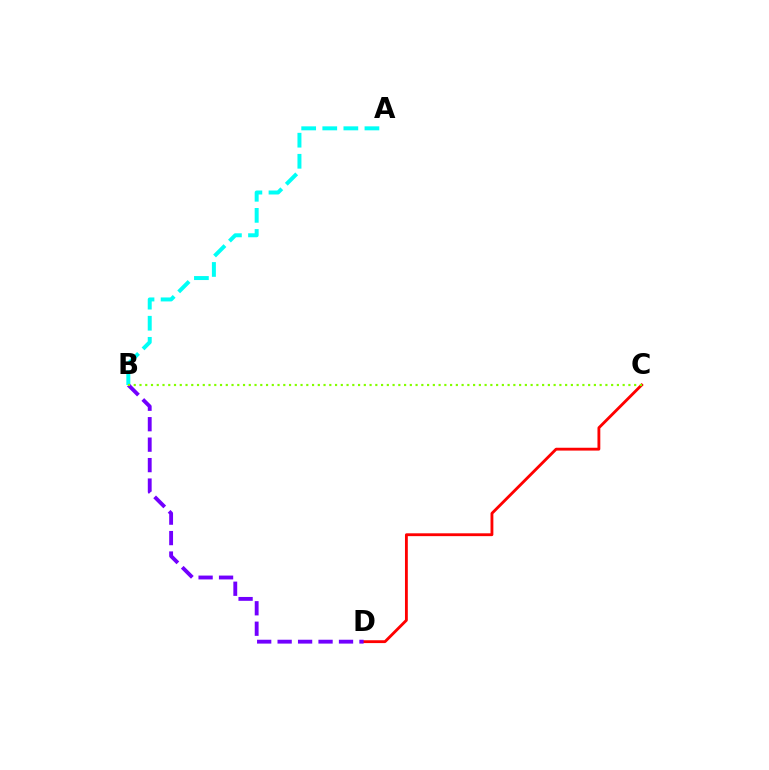{('A', 'B'): [{'color': '#00fff6', 'line_style': 'dashed', 'thickness': 2.86}], ('C', 'D'): [{'color': '#ff0000', 'line_style': 'solid', 'thickness': 2.04}], ('B', 'D'): [{'color': '#7200ff', 'line_style': 'dashed', 'thickness': 2.78}], ('B', 'C'): [{'color': '#84ff00', 'line_style': 'dotted', 'thickness': 1.56}]}